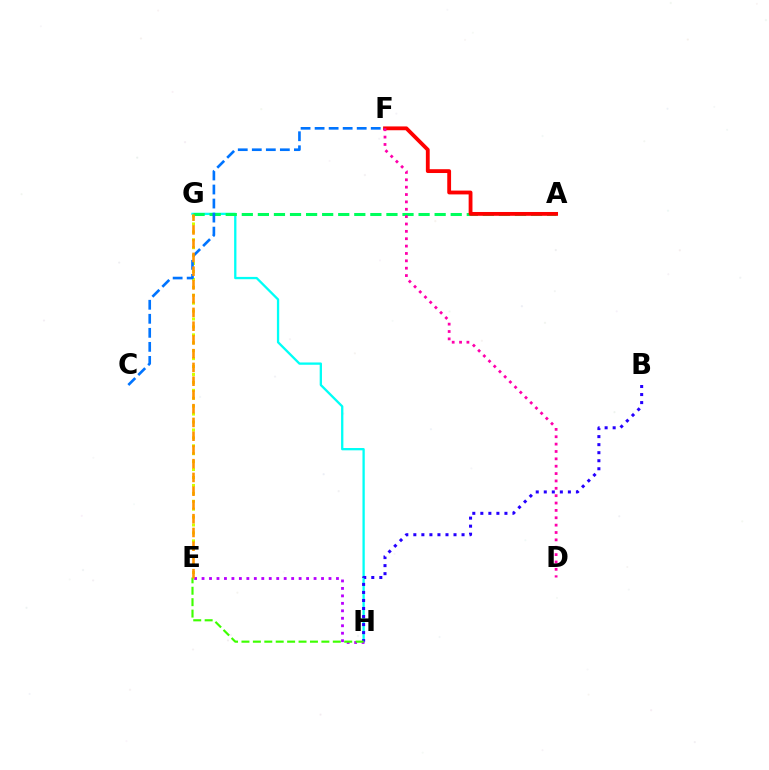{('G', 'H'): [{'color': '#00fff6', 'line_style': 'solid', 'thickness': 1.66}], ('E', 'G'): [{'color': '#d1ff00', 'line_style': 'dotted', 'thickness': 2.15}, {'color': '#ff9400', 'line_style': 'dashed', 'thickness': 1.87}], ('A', 'G'): [{'color': '#00ff5c', 'line_style': 'dashed', 'thickness': 2.18}], ('B', 'H'): [{'color': '#2500ff', 'line_style': 'dotted', 'thickness': 2.18}], ('E', 'H'): [{'color': '#b900ff', 'line_style': 'dotted', 'thickness': 2.03}, {'color': '#3dff00', 'line_style': 'dashed', 'thickness': 1.55}], ('A', 'F'): [{'color': '#ff0000', 'line_style': 'solid', 'thickness': 2.75}], ('D', 'F'): [{'color': '#ff00ac', 'line_style': 'dotted', 'thickness': 2.0}], ('C', 'F'): [{'color': '#0074ff', 'line_style': 'dashed', 'thickness': 1.91}]}